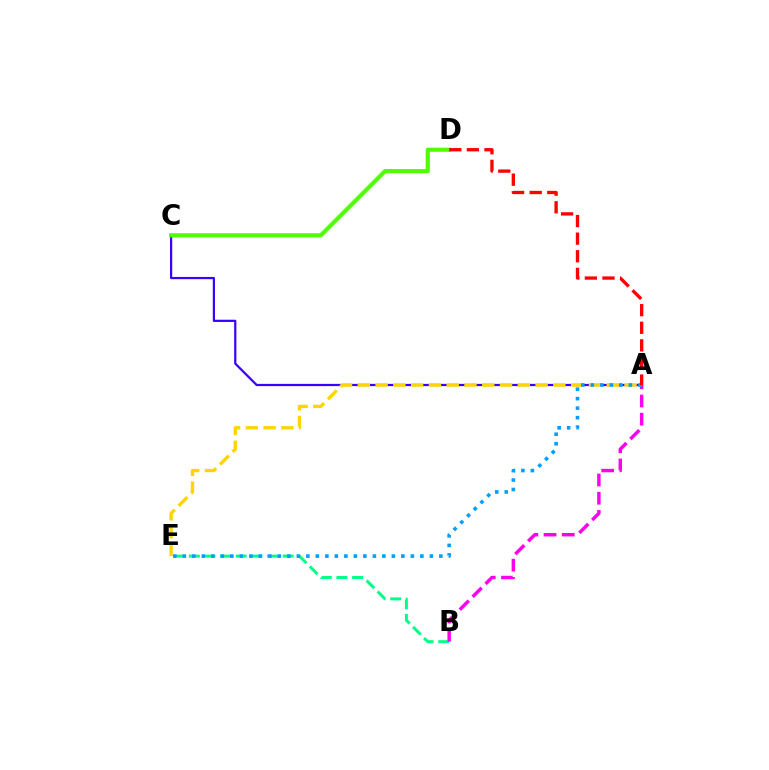{('A', 'C'): [{'color': '#3700ff', 'line_style': 'solid', 'thickness': 1.6}], ('A', 'E'): [{'color': '#ffd500', 'line_style': 'dashed', 'thickness': 2.42}, {'color': '#009eff', 'line_style': 'dotted', 'thickness': 2.58}], ('B', 'E'): [{'color': '#00ff86', 'line_style': 'dashed', 'thickness': 2.13}], ('C', 'D'): [{'color': '#4fff00', 'line_style': 'solid', 'thickness': 2.97}], ('A', 'B'): [{'color': '#ff00ed', 'line_style': 'dashed', 'thickness': 2.47}], ('A', 'D'): [{'color': '#ff0000', 'line_style': 'dashed', 'thickness': 2.39}]}